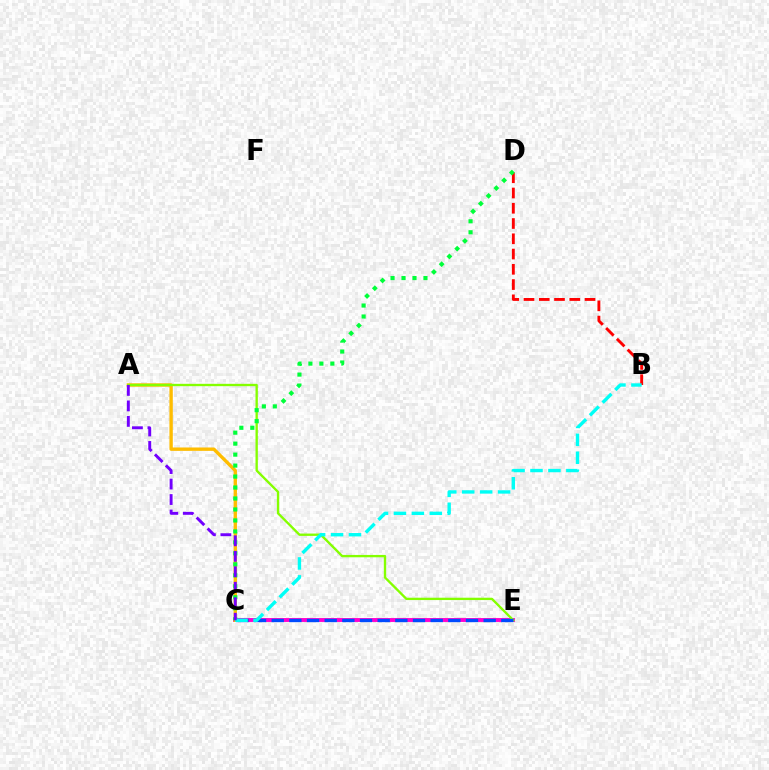{('C', 'E'): [{'color': '#ff00cf', 'line_style': 'solid', 'thickness': 2.8}, {'color': '#004bff', 'line_style': 'dashed', 'thickness': 2.4}], ('B', 'D'): [{'color': '#ff0000', 'line_style': 'dashed', 'thickness': 2.07}], ('A', 'C'): [{'color': '#ffbd00', 'line_style': 'solid', 'thickness': 2.42}, {'color': '#7200ff', 'line_style': 'dashed', 'thickness': 2.1}], ('A', 'E'): [{'color': '#84ff00', 'line_style': 'solid', 'thickness': 1.69}], ('C', 'D'): [{'color': '#00ff39', 'line_style': 'dotted', 'thickness': 2.98}], ('B', 'C'): [{'color': '#00fff6', 'line_style': 'dashed', 'thickness': 2.44}]}